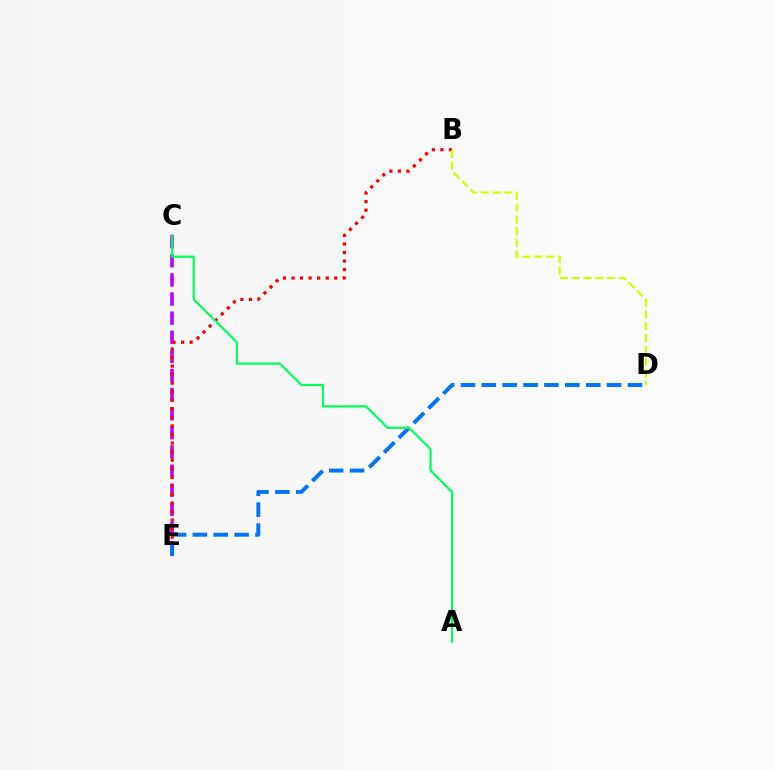{('C', 'E'): [{'color': '#b900ff', 'line_style': 'dashed', 'thickness': 2.6}], ('B', 'E'): [{'color': '#ff0000', 'line_style': 'dotted', 'thickness': 2.32}], ('D', 'E'): [{'color': '#0074ff', 'line_style': 'dashed', 'thickness': 2.84}], ('B', 'D'): [{'color': '#d1ff00', 'line_style': 'dashed', 'thickness': 1.6}], ('A', 'C'): [{'color': '#00ff5c', 'line_style': 'solid', 'thickness': 1.59}]}